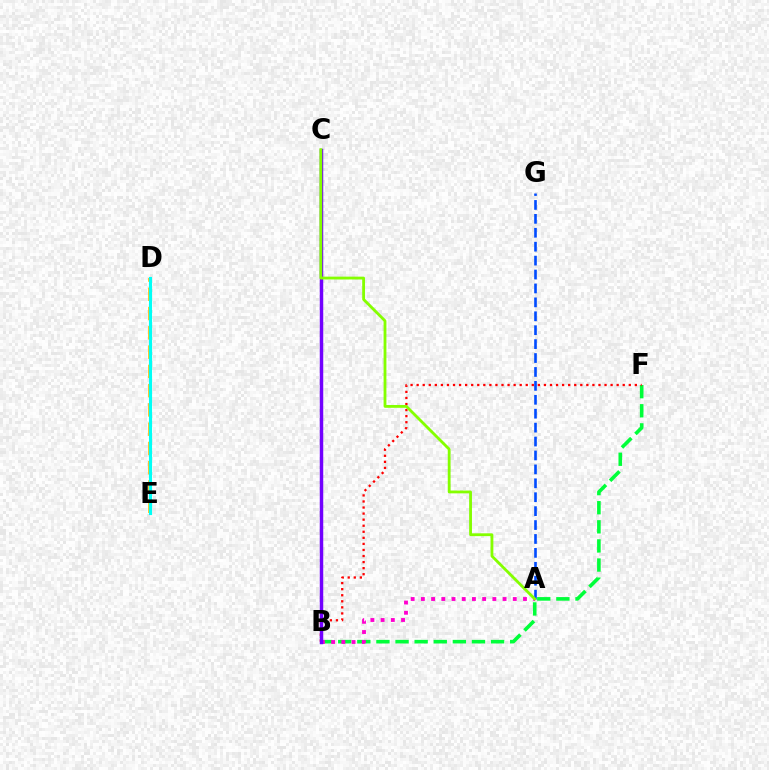{('D', 'E'): [{'color': '#ffbd00', 'line_style': 'dashed', 'thickness': 2.62}, {'color': '#00fff6', 'line_style': 'solid', 'thickness': 2.24}], ('B', 'F'): [{'color': '#00ff39', 'line_style': 'dashed', 'thickness': 2.6}, {'color': '#ff0000', 'line_style': 'dotted', 'thickness': 1.65}], ('A', 'B'): [{'color': '#ff00cf', 'line_style': 'dotted', 'thickness': 2.77}], ('B', 'C'): [{'color': '#7200ff', 'line_style': 'solid', 'thickness': 2.5}], ('A', 'G'): [{'color': '#004bff', 'line_style': 'dashed', 'thickness': 1.89}], ('A', 'C'): [{'color': '#84ff00', 'line_style': 'solid', 'thickness': 2.03}]}